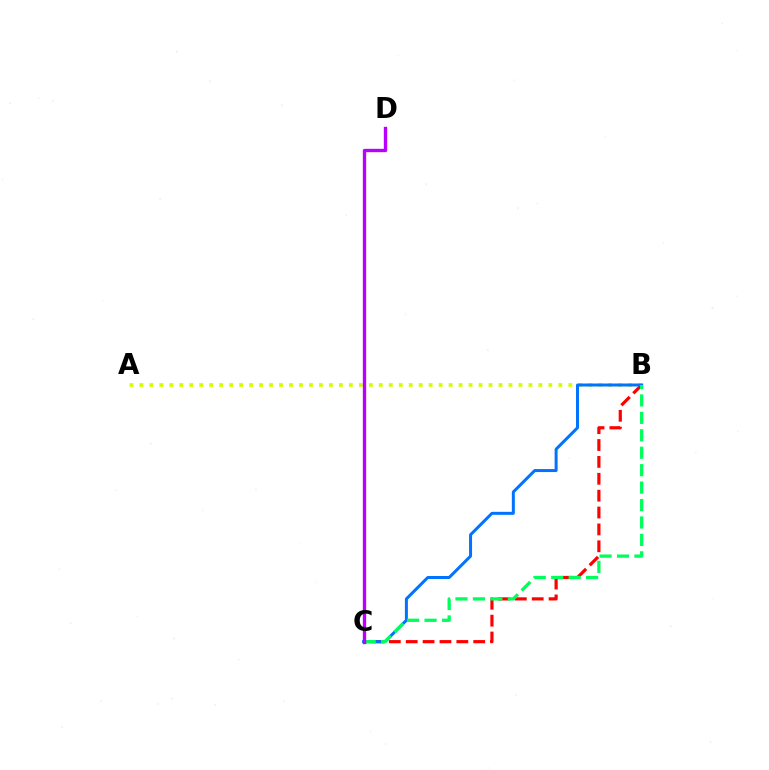{('A', 'B'): [{'color': '#d1ff00', 'line_style': 'dotted', 'thickness': 2.71}], ('B', 'C'): [{'color': '#ff0000', 'line_style': 'dashed', 'thickness': 2.29}, {'color': '#0074ff', 'line_style': 'solid', 'thickness': 2.16}, {'color': '#00ff5c', 'line_style': 'dashed', 'thickness': 2.37}], ('C', 'D'): [{'color': '#b900ff', 'line_style': 'solid', 'thickness': 2.42}]}